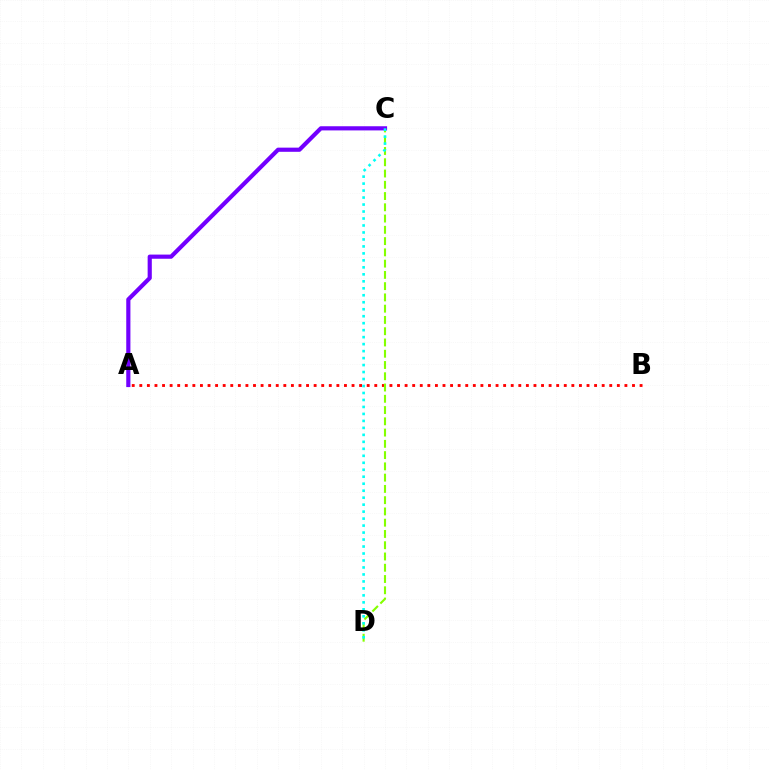{('A', 'B'): [{'color': '#ff0000', 'line_style': 'dotted', 'thickness': 2.06}], ('C', 'D'): [{'color': '#84ff00', 'line_style': 'dashed', 'thickness': 1.53}, {'color': '#00fff6', 'line_style': 'dotted', 'thickness': 1.9}], ('A', 'C'): [{'color': '#7200ff', 'line_style': 'solid', 'thickness': 3.0}]}